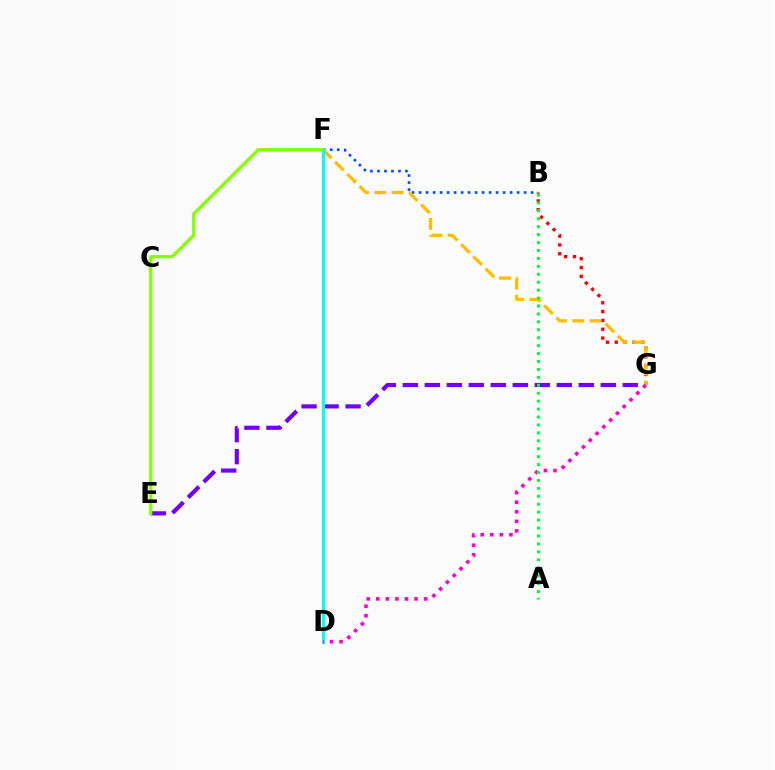{('B', 'G'): [{'color': '#ff0000', 'line_style': 'dotted', 'thickness': 2.4}], ('B', 'F'): [{'color': '#004bff', 'line_style': 'dotted', 'thickness': 1.9}], ('E', 'G'): [{'color': '#7200ff', 'line_style': 'dashed', 'thickness': 2.99}], ('E', 'F'): [{'color': '#84ff00', 'line_style': 'solid', 'thickness': 2.35}], ('F', 'G'): [{'color': '#ffbd00', 'line_style': 'dashed', 'thickness': 2.34}], ('D', 'F'): [{'color': '#00fff6', 'line_style': 'solid', 'thickness': 2.23}], ('D', 'G'): [{'color': '#ff00cf', 'line_style': 'dotted', 'thickness': 2.6}], ('A', 'B'): [{'color': '#00ff39', 'line_style': 'dotted', 'thickness': 2.15}]}